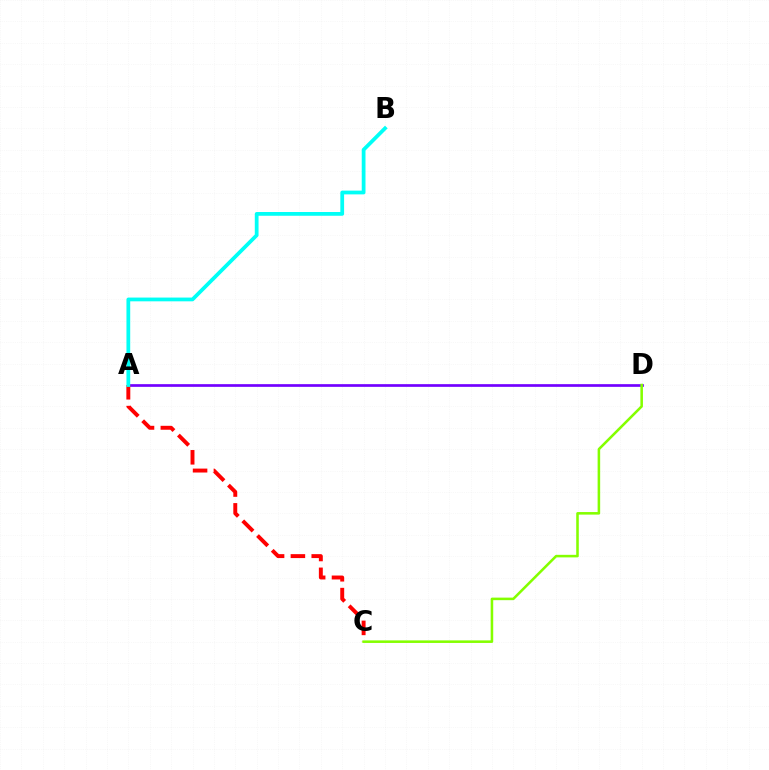{('A', 'D'): [{'color': '#7200ff', 'line_style': 'solid', 'thickness': 1.94}], ('A', 'C'): [{'color': '#ff0000', 'line_style': 'dashed', 'thickness': 2.83}], ('A', 'B'): [{'color': '#00fff6', 'line_style': 'solid', 'thickness': 2.71}], ('C', 'D'): [{'color': '#84ff00', 'line_style': 'solid', 'thickness': 1.84}]}